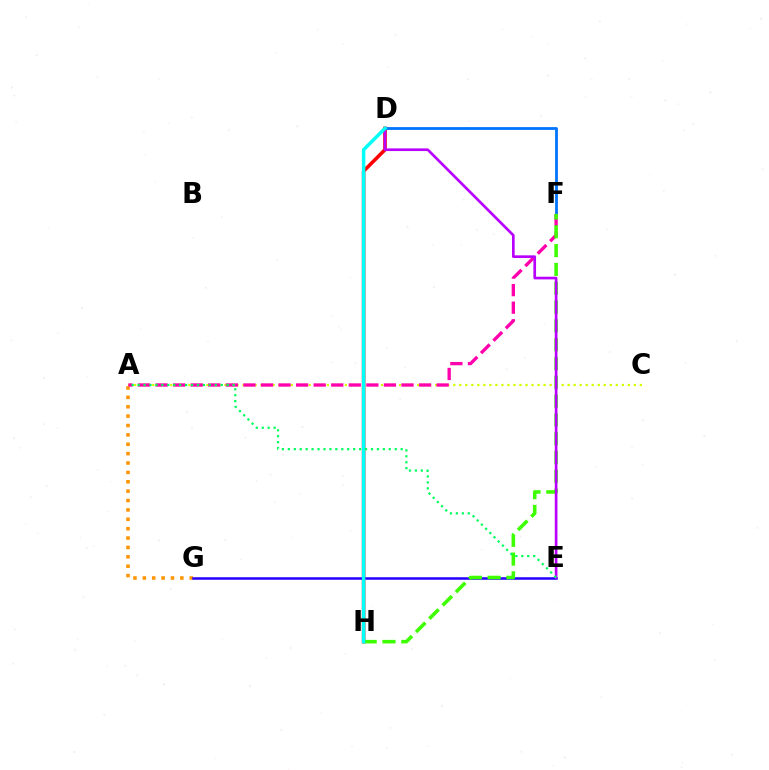{('A', 'C'): [{'color': '#d1ff00', 'line_style': 'dotted', 'thickness': 1.64}], ('A', 'G'): [{'color': '#ff9400', 'line_style': 'dotted', 'thickness': 2.55}], ('D', 'H'): [{'color': '#ff0000', 'line_style': 'solid', 'thickness': 2.57}, {'color': '#00fff6', 'line_style': 'solid', 'thickness': 2.5}], ('D', 'F'): [{'color': '#0074ff', 'line_style': 'solid', 'thickness': 2.01}], ('A', 'F'): [{'color': '#ff00ac', 'line_style': 'dashed', 'thickness': 2.39}], ('E', 'G'): [{'color': '#2500ff', 'line_style': 'solid', 'thickness': 1.81}], ('F', 'H'): [{'color': '#3dff00', 'line_style': 'dashed', 'thickness': 2.56}], ('D', 'E'): [{'color': '#b900ff', 'line_style': 'solid', 'thickness': 1.92}], ('A', 'E'): [{'color': '#00ff5c', 'line_style': 'dotted', 'thickness': 1.61}]}